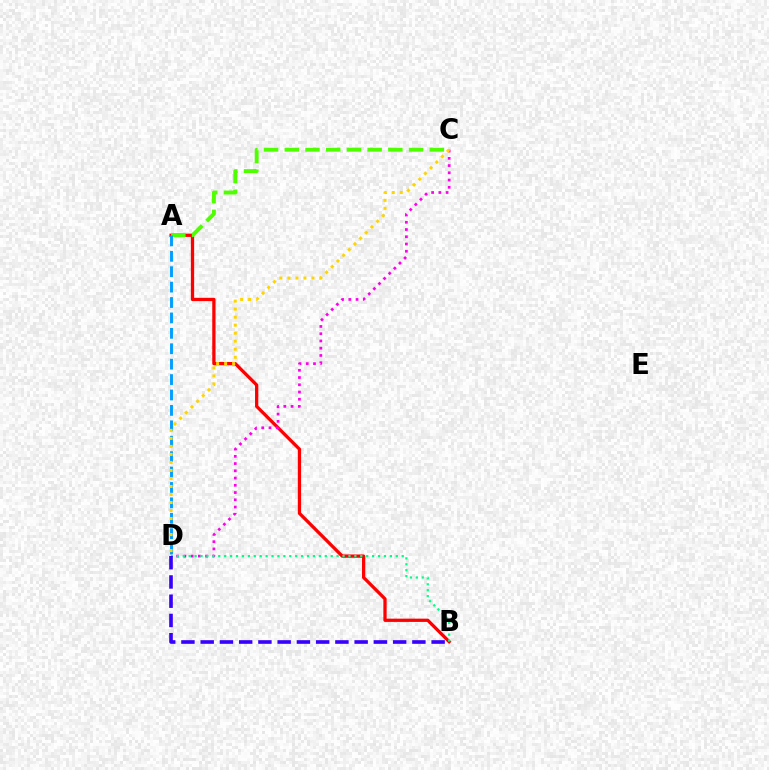{('A', 'B'): [{'color': '#ff0000', 'line_style': 'solid', 'thickness': 2.36}], ('C', 'D'): [{'color': '#ff00ed', 'line_style': 'dotted', 'thickness': 1.97}, {'color': '#ffd500', 'line_style': 'dotted', 'thickness': 2.18}], ('B', 'D'): [{'color': '#00ff86', 'line_style': 'dotted', 'thickness': 1.61}, {'color': '#3700ff', 'line_style': 'dashed', 'thickness': 2.61}], ('A', 'C'): [{'color': '#4fff00', 'line_style': 'dashed', 'thickness': 2.81}], ('A', 'D'): [{'color': '#009eff', 'line_style': 'dashed', 'thickness': 2.09}]}